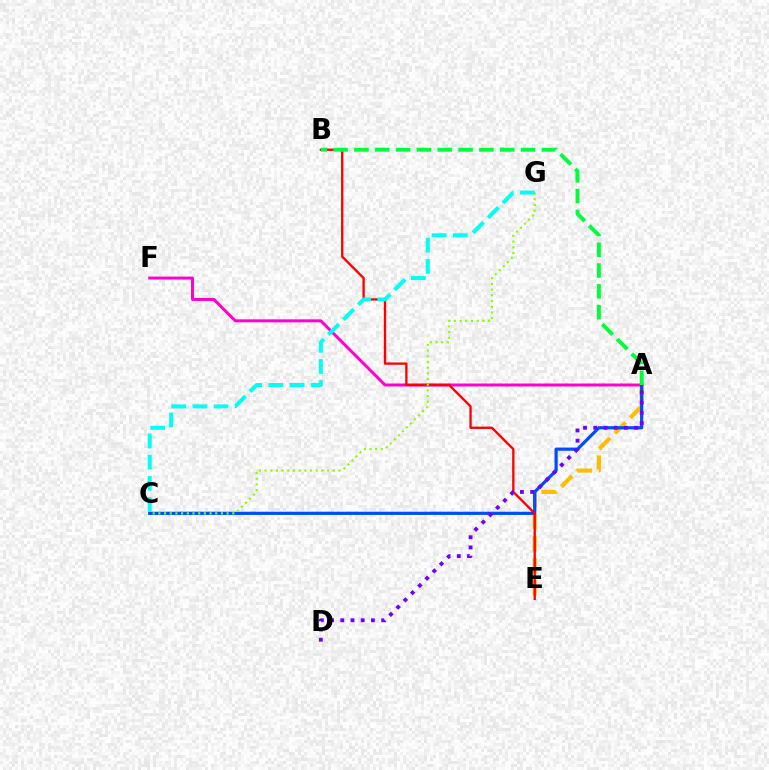{('A', 'E'): [{'color': '#ffbd00', 'line_style': 'dashed', 'thickness': 2.99}], ('A', 'F'): [{'color': '#ff00cf', 'line_style': 'solid', 'thickness': 2.14}], ('A', 'C'): [{'color': '#004bff', 'line_style': 'solid', 'thickness': 2.3}], ('B', 'E'): [{'color': '#ff0000', 'line_style': 'solid', 'thickness': 1.68}], ('A', 'B'): [{'color': '#00ff39', 'line_style': 'dashed', 'thickness': 2.83}], ('C', 'G'): [{'color': '#84ff00', 'line_style': 'dotted', 'thickness': 1.55}, {'color': '#00fff6', 'line_style': 'dashed', 'thickness': 2.88}], ('A', 'D'): [{'color': '#7200ff', 'line_style': 'dotted', 'thickness': 2.78}]}